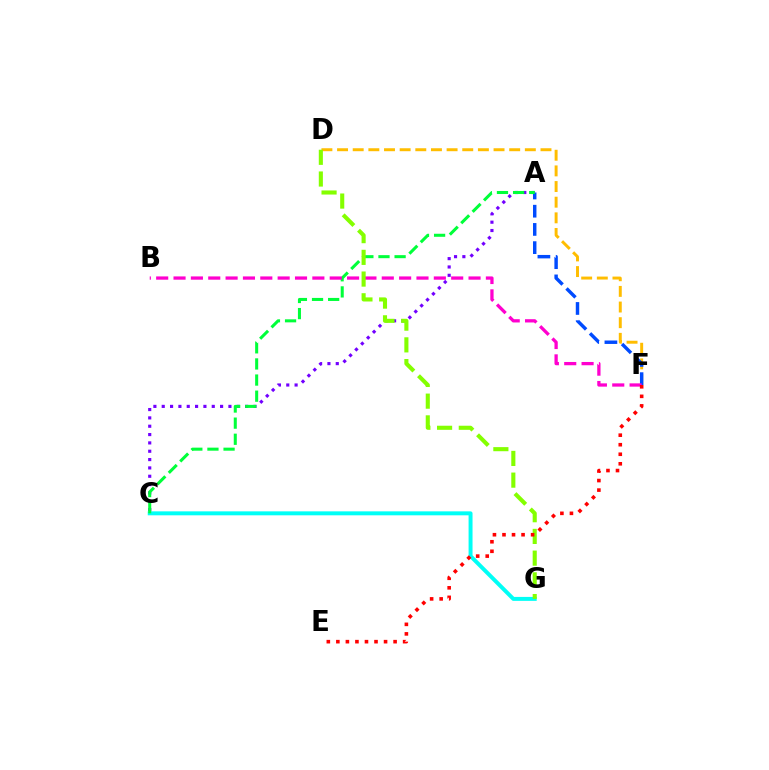{('D', 'F'): [{'color': '#ffbd00', 'line_style': 'dashed', 'thickness': 2.13}], ('A', 'C'): [{'color': '#7200ff', 'line_style': 'dotted', 'thickness': 2.27}, {'color': '#00ff39', 'line_style': 'dashed', 'thickness': 2.19}], ('C', 'G'): [{'color': '#00fff6', 'line_style': 'solid', 'thickness': 2.85}], ('A', 'F'): [{'color': '#004bff', 'line_style': 'dashed', 'thickness': 2.47}], ('B', 'F'): [{'color': '#ff00cf', 'line_style': 'dashed', 'thickness': 2.36}], ('D', 'G'): [{'color': '#84ff00', 'line_style': 'dashed', 'thickness': 2.95}], ('E', 'F'): [{'color': '#ff0000', 'line_style': 'dotted', 'thickness': 2.59}]}